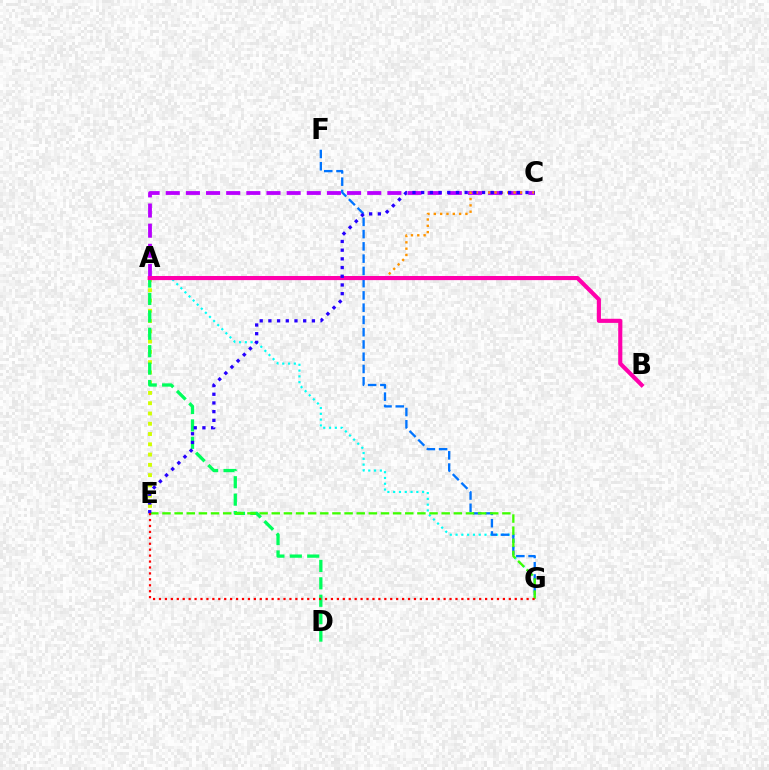{('A', 'G'): [{'color': '#00fff6', 'line_style': 'dotted', 'thickness': 1.57}], ('F', 'G'): [{'color': '#0074ff', 'line_style': 'dashed', 'thickness': 1.67}], ('A', 'C'): [{'color': '#b900ff', 'line_style': 'dashed', 'thickness': 2.74}, {'color': '#ff9400', 'line_style': 'dotted', 'thickness': 1.72}], ('A', 'E'): [{'color': '#d1ff00', 'line_style': 'dotted', 'thickness': 2.79}], ('A', 'D'): [{'color': '#00ff5c', 'line_style': 'dashed', 'thickness': 2.37}], ('E', 'G'): [{'color': '#3dff00', 'line_style': 'dashed', 'thickness': 1.65}, {'color': '#ff0000', 'line_style': 'dotted', 'thickness': 1.61}], ('A', 'B'): [{'color': '#ff00ac', 'line_style': 'solid', 'thickness': 2.96}], ('C', 'E'): [{'color': '#2500ff', 'line_style': 'dotted', 'thickness': 2.36}]}